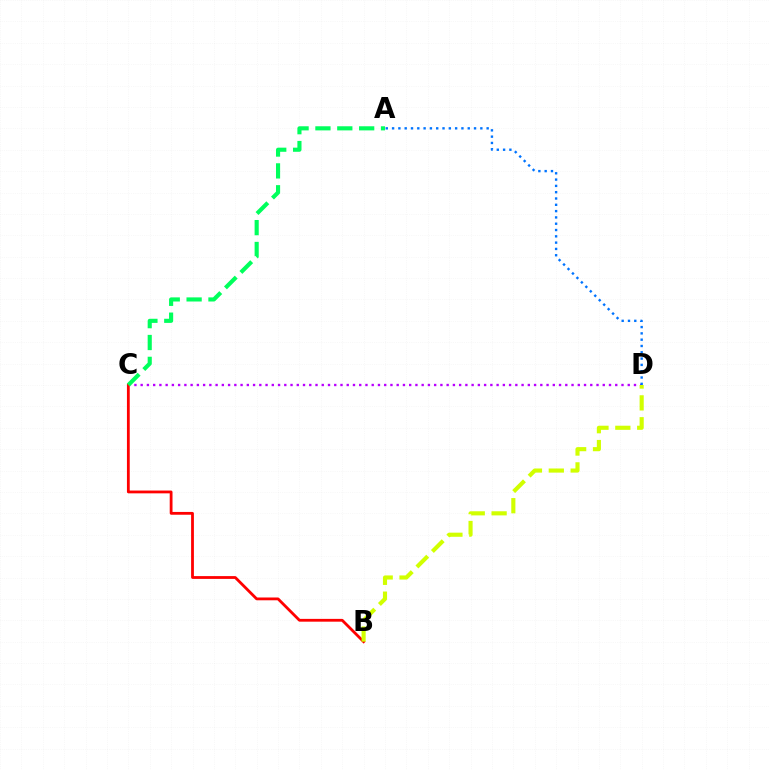{('C', 'D'): [{'color': '#b900ff', 'line_style': 'dotted', 'thickness': 1.7}], ('B', 'C'): [{'color': '#ff0000', 'line_style': 'solid', 'thickness': 2.01}], ('A', 'C'): [{'color': '#00ff5c', 'line_style': 'dashed', 'thickness': 2.97}], ('B', 'D'): [{'color': '#d1ff00', 'line_style': 'dashed', 'thickness': 2.97}], ('A', 'D'): [{'color': '#0074ff', 'line_style': 'dotted', 'thickness': 1.71}]}